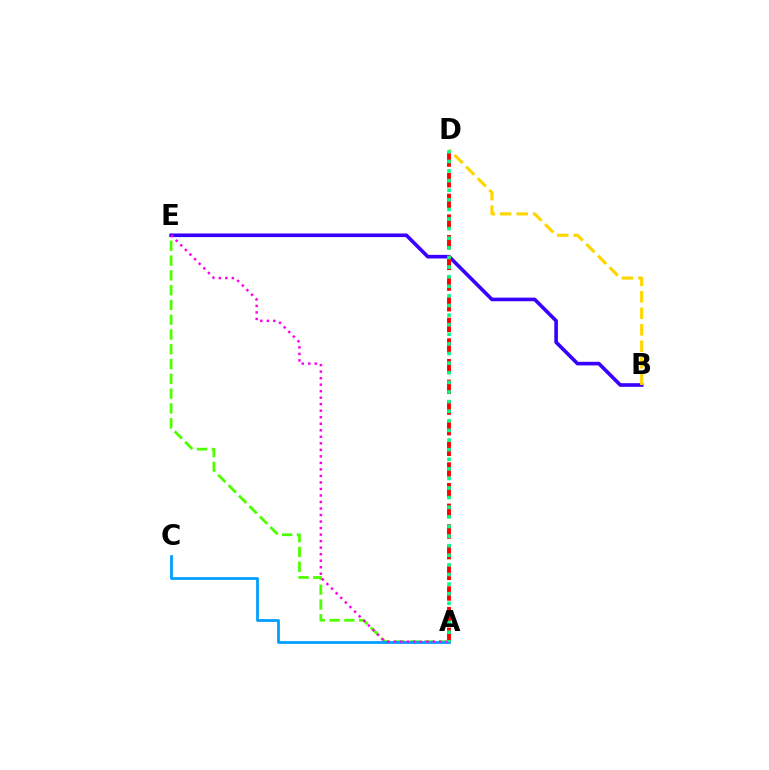{('A', 'E'): [{'color': '#4fff00', 'line_style': 'dashed', 'thickness': 2.01}, {'color': '#ff00ed', 'line_style': 'dotted', 'thickness': 1.77}], ('B', 'E'): [{'color': '#3700ff', 'line_style': 'solid', 'thickness': 2.61}], ('A', 'C'): [{'color': '#009eff', 'line_style': 'solid', 'thickness': 1.99}], ('A', 'D'): [{'color': '#ff0000', 'line_style': 'dashed', 'thickness': 2.81}, {'color': '#00ff86', 'line_style': 'dotted', 'thickness': 2.61}], ('B', 'D'): [{'color': '#ffd500', 'line_style': 'dashed', 'thickness': 2.24}]}